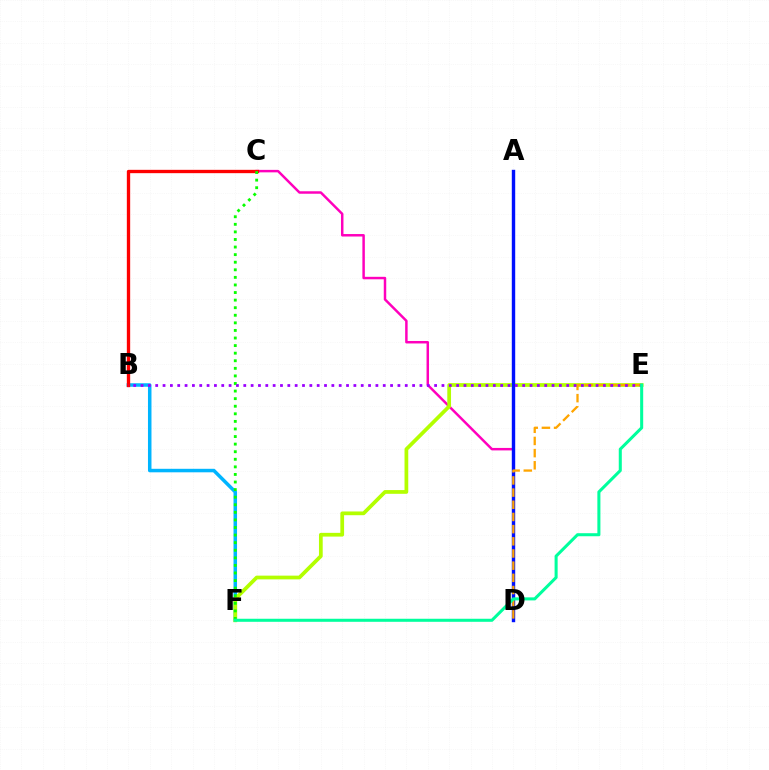{('C', 'D'): [{'color': '#ff00bd', 'line_style': 'solid', 'thickness': 1.78}], ('B', 'F'): [{'color': '#00b5ff', 'line_style': 'solid', 'thickness': 2.52}], ('E', 'F'): [{'color': '#b3ff00', 'line_style': 'solid', 'thickness': 2.69}, {'color': '#00ff9d', 'line_style': 'solid', 'thickness': 2.19}], ('B', 'C'): [{'color': '#ff0000', 'line_style': 'solid', 'thickness': 2.4}], ('A', 'D'): [{'color': '#0010ff', 'line_style': 'solid', 'thickness': 2.46}], ('C', 'F'): [{'color': '#08ff00', 'line_style': 'dotted', 'thickness': 2.06}], ('D', 'E'): [{'color': '#ffa500', 'line_style': 'dashed', 'thickness': 1.65}], ('B', 'E'): [{'color': '#9b00ff', 'line_style': 'dotted', 'thickness': 1.99}]}